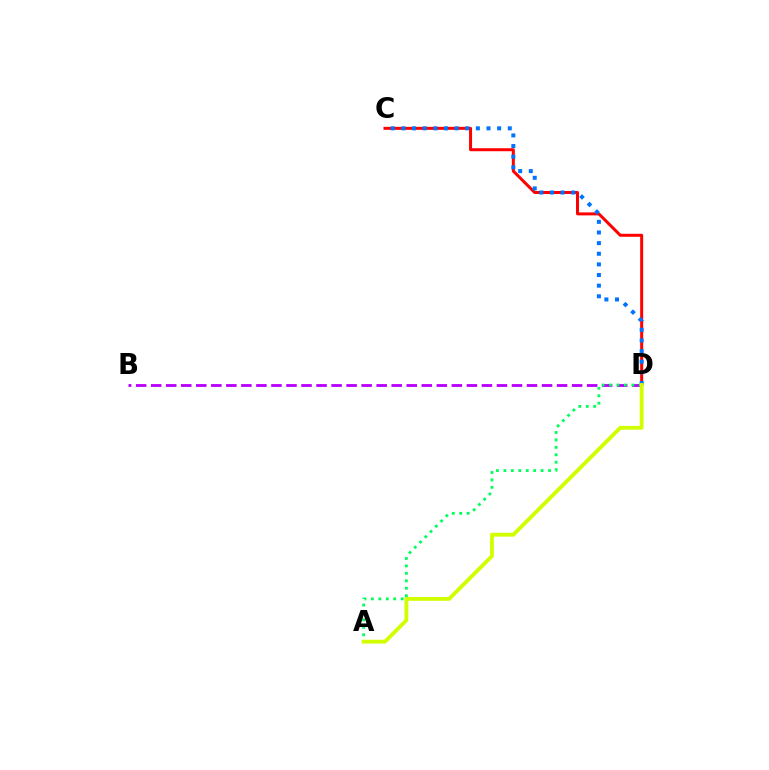{('C', 'D'): [{'color': '#ff0000', 'line_style': 'solid', 'thickness': 2.16}, {'color': '#0074ff', 'line_style': 'dotted', 'thickness': 2.89}], ('B', 'D'): [{'color': '#b900ff', 'line_style': 'dashed', 'thickness': 2.04}], ('A', 'D'): [{'color': '#00ff5c', 'line_style': 'dotted', 'thickness': 2.02}, {'color': '#d1ff00', 'line_style': 'solid', 'thickness': 2.77}]}